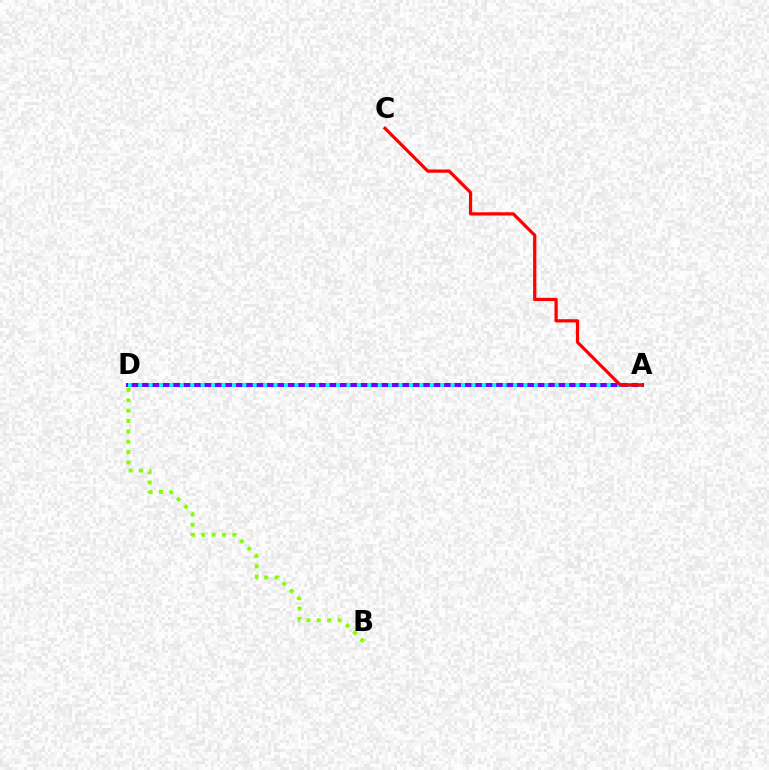{('A', 'D'): [{'color': '#7200ff', 'line_style': 'solid', 'thickness': 2.91}, {'color': '#00fff6', 'line_style': 'dotted', 'thickness': 2.83}], ('B', 'D'): [{'color': '#84ff00', 'line_style': 'dotted', 'thickness': 2.81}], ('A', 'C'): [{'color': '#ff0000', 'line_style': 'solid', 'thickness': 2.32}]}